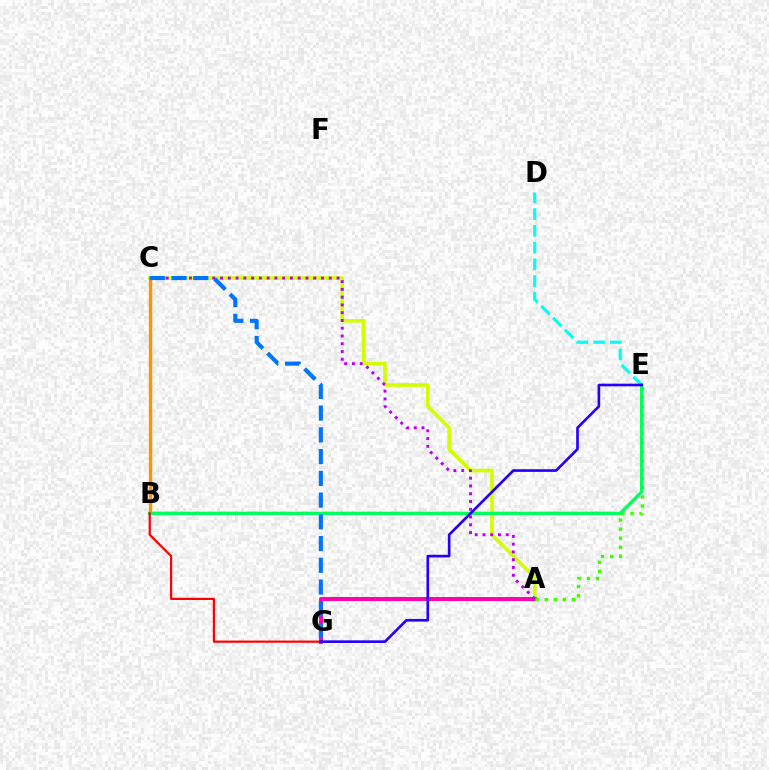{('D', 'E'): [{'color': '#00fff6', 'line_style': 'dashed', 'thickness': 2.27}], ('A', 'C'): [{'color': '#d1ff00', 'line_style': 'solid', 'thickness': 2.62}, {'color': '#b900ff', 'line_style': 'dotted', 'thickness': 2.11}], ('A', 'G'): [{'color': '#ff00ac', 'line_style': 'solid', 'thickness': 2.83}], ('B', 'C'): [{'color': '#ff9400', 'line_style': 'solid', 'thickness': 2.41}], ('A', 'E'): [{'color': '#3dff00', 'line_style': 'dotted', 'thickness': 2.46}], ('B', 'E'): [{'color': '#00ff5c', 'line_style': 'solid', 'thickness': 2.37}], ('C', 'G'): [{'color': '#0074ff', 'line_style': 'dashed', 'thickness': 2.95}], ('B', 'G'): [{'color': '#ff0000', 'line_style': 'solid', 'thickness': 1.58}], ('E', 'G'): [{'color': '#2500ff', 'line_style': 'solid', 'thickness': 1.91}]}